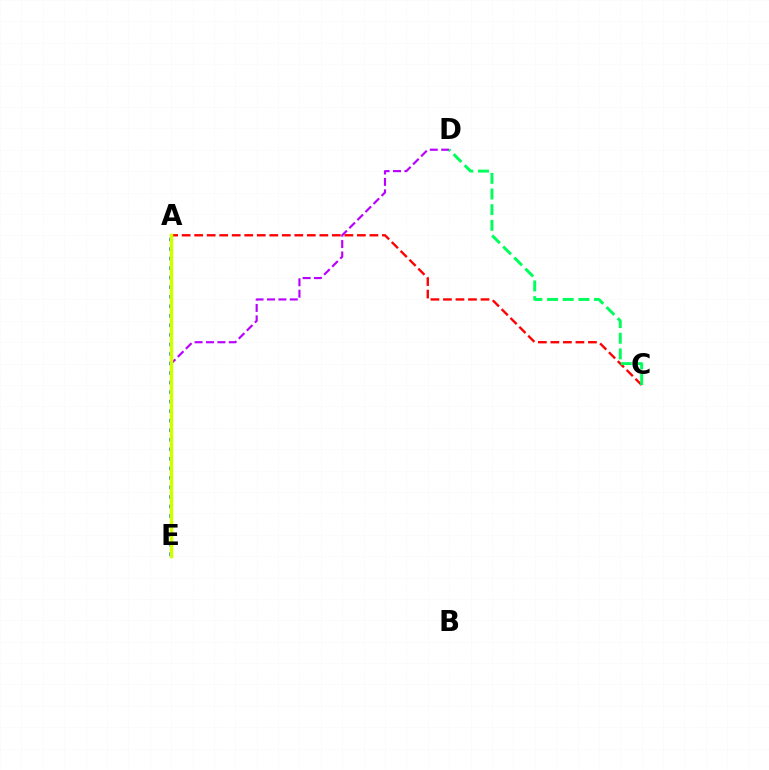{('A', 'E'): [{'color': '#0074ff', 'line_style': 'dotted', 'thickness': 2.59}, {'color': '#d1ff00', 'line_style': 'solid', 'thickness': 2.51}], ('D', 'E'): [{'color': '#b900ff', 'line_style': 'dashed', 'thickness': 1.55}], ('A', 'C'): [{'color': '#ff0000', 'line_style': 'dashed', 'thickness': 1.7}], ('C', 'D'): [{'color': '#00ff5c', 'line_style': 'dashed', 'thickness': 2.13}]}